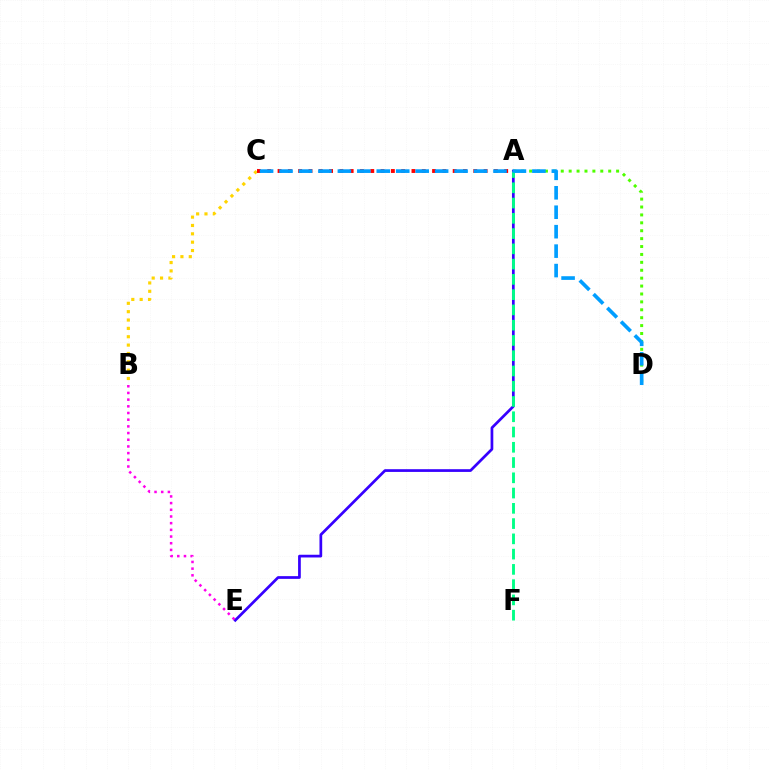{('A', 'E'): [{'color': '#3700ff', 'line_style': 'solid', 'thickness': 1.96}], ('B', 'C'): [{'color': '#ffd500', 'line_style': 'dotted', 'thickness': 2.27}], ('A', 'D'): [{'color': '#4fff00', 'line_style': 'dotted', 'thickness': 2.15}], ('B', 'E'): [{'color': '#ff00ed', 'line_style': 'dotted', 'thickness': 1.82}], ('A', 'F'): [{'color': '#00ff86', 'line_style': 'dashed', 'thickness': 2.07}], ('A', 'C'): [{'color': '#ff0000', 'line_style': 'dotted', 'thickness': 2.8}], ('C', 'D'): [{'color': '#009eff', 'line_style': 'dashed', 'thickness': 2.64}]}